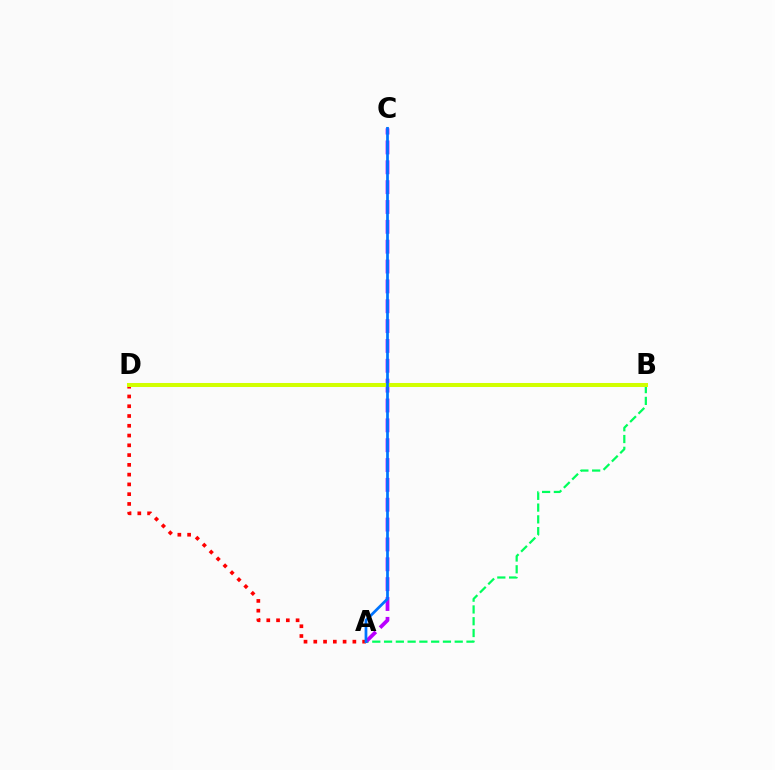{('A', 'B'): [{'color': '#00ff5c', 'line_style': 'dashed', 'thickness': 1.6}], ('A', 'C'): [{'color': '#b900ff', 'line_style': 'dashed', 'thickness': 2.7}, {'color': '#0074ff', 'line_style': 'solid', 'thickness': 1.97}], ('A', 'D'): [{'color': '#ff0000', 'line_style': 'dotted', 'thickness': 2.65}], ('B', 'D'): [{'color': '#d1ff00', 'line_style': 'solid', 'thickness': 2.9}]}